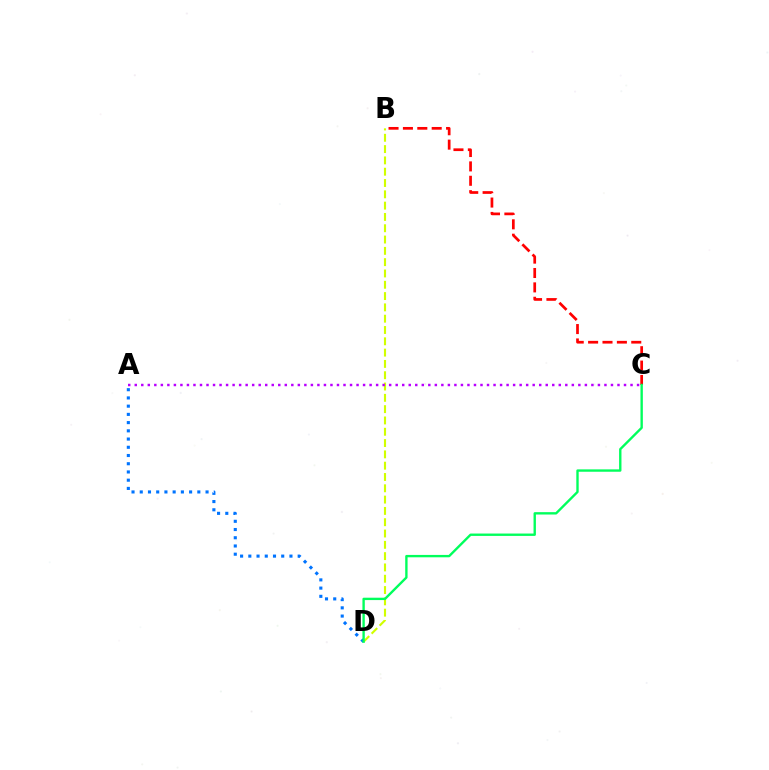{('A', 'D'): [{'color': '#0074ff', 'line_style': 'dotted', 'thickness': 2.23}], ('B', 'C'): [{'color': '#ff0000', 'line_style': 'dashed', 'thickness': 1.95}], ('B', 'D'): [{'color': '#d1ff00', 'line_style': 'dashed', 'thickness': 1.54}], ('C', 'D'): [{'color': '#00ff5c', 'line_style': 'solid', 'thickness': 1.71}], ('A', 'C'): [{'color': '#b900ff', 'line_style': 'dotted', 'thickness': 1.77}]}